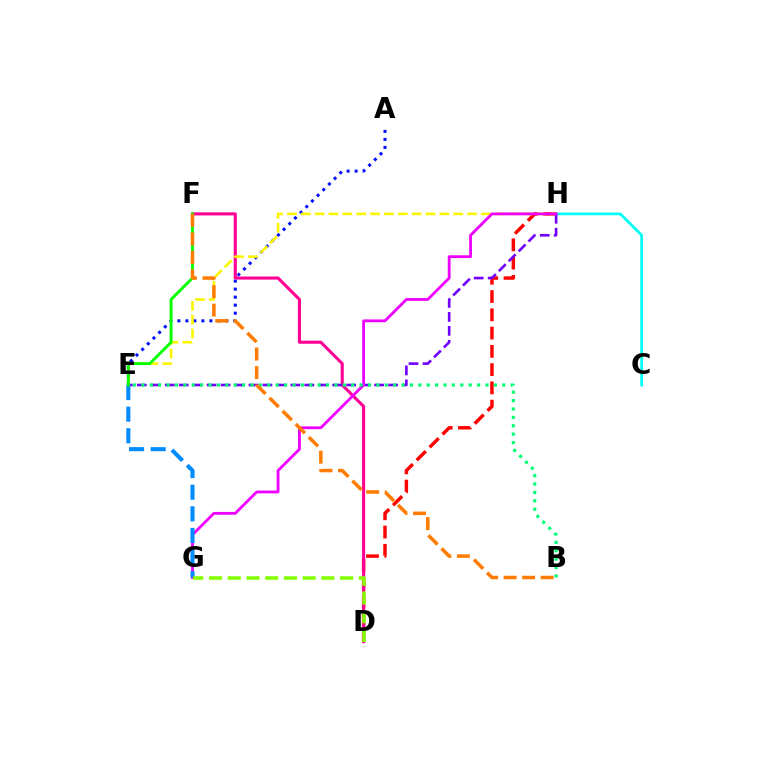{('C', 'H'): [{'color': '#00fff6', 'line_style': 'solid', 'thickness': 1.98}], ('A', 'E'): [{'color': '#0010ff', 'line_style': 'dotted', 'thickness': 2.18}], ('D', 'H'): [{'color': '#ff0000', 'line_style': 'dashed', 'thickness': 2.48}], ('D', 'F'): [{'color': '#ff0094', 'line_style': 'solid', 'thickness': 2.23}], ('E', 'H'): [{'color': '#7200ff', 'line_style': 'dashed', 'thickness': 1.9}, {'color': '#fcf500', 'line_style': 'dashed', 'thickness': 1.88}], ('G', 'H'): [{'color': '#ee00ff', 'line_style': 'solid', 'thickness': 2.03}], ('E', 'G'): [{'color': '#008cff', 'line_style': 'dashed', 'thickness': 2.94}], ('D', 'G'): [{'color': '#84ff00', 'line_style': 'dashed', 'thickness': 2.54}], ('B', 'E'): [{'color': '#00ff74', 'line_style': 'dotted', 'thickness': 2.28}], ('E', 'F'): [{'color': '#08ff00', 'line_style': 'solid', 'thickness': 2.09}], ('B', 'F'): [{'color': '#ff7c00', 'line_style': 'dashed', 'thickness': 2.52}]}